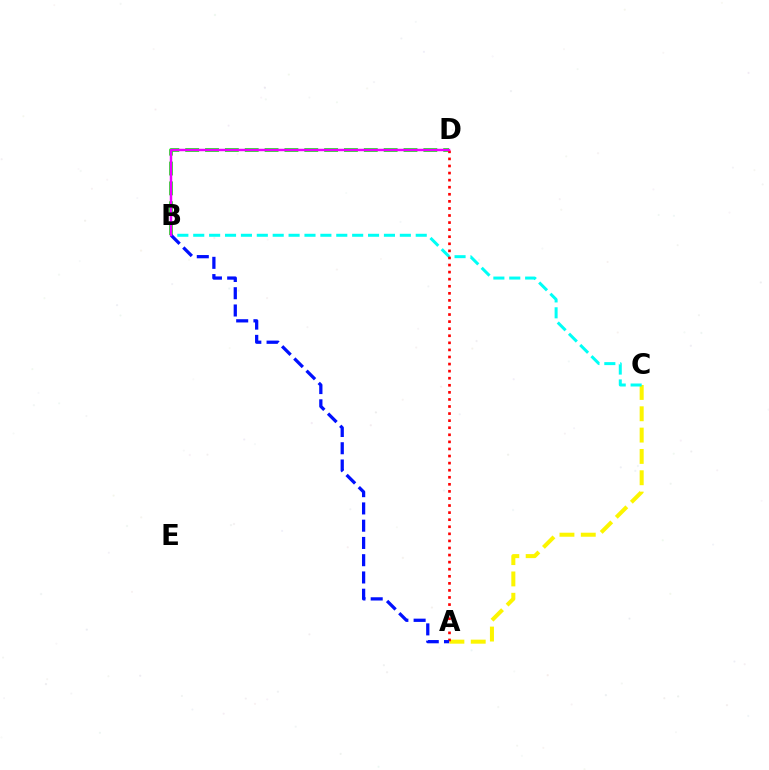{('A', 'C'): [{'color': '#fcf500', 'line_style': 'dashed', 'thickness': 2.9}], ('B', 'C'): [{'color': '#00fff6', 'line_style': 'dashed', 'thickness': 2.16}], ('B', 'D'): [{'color': '#08ff00', 'line_style': 'dashed', 'thickness': 2.7}, {'color': '#ee00ff', 'line_style': 'solid', 'thickness': 1.77}], ('A', 'D'): [{'color': '#ff0000', 'line_style': 'dotted', 'thickness': 1.92}], ('A', 'B'): [{'color': '#0010ff', 'line_style': 'dashed', 'thickness': 2.34}]}